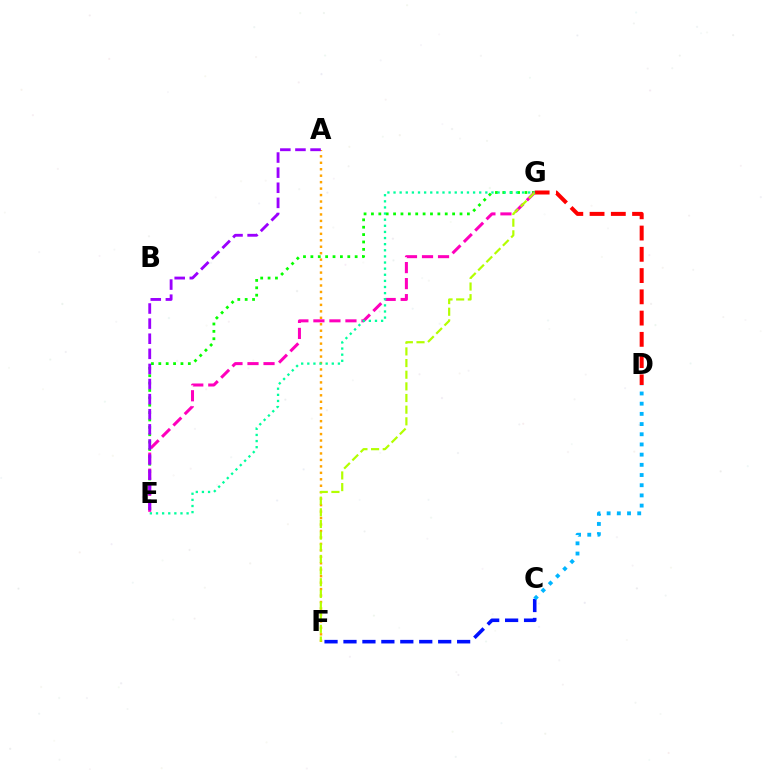{('E', 'G'): [{'color': '#08ff00', 'line_style': 'dotted', 'thickness': 2.01}, {'color': '#ff00bd', 'line_style': 'dashed', 'thickness': 2.18}, {'color': '#00ff9d', 'line_style': 'dotted', 'thickness': 1.66}], ('D', 'G'): [{'color': '#ff0000', 'line_style': 'dashed', 'thickness': 2.89}], ('A', 'F'): [{'color': '#ffa500', 'line_style': 'dotted', 'thickness': 1.76}], ('A', 'E'): [{'color': '#9b00ff', 'line_style': 'dashed', 'thickness': 2.05}], ('F', 'G'): [{'color': '#b3ff00', 'line_style': 'dashed', 'thickness': 1.58}], ('C', 'F'): [{'color': '#0010ff', 'line_style': 'dashed', 'thickness': 2.57}], ('C', 'D'): [{'color': '#00b5ff', 'line_style': 'dotted', 'thickness': 2.77}]}